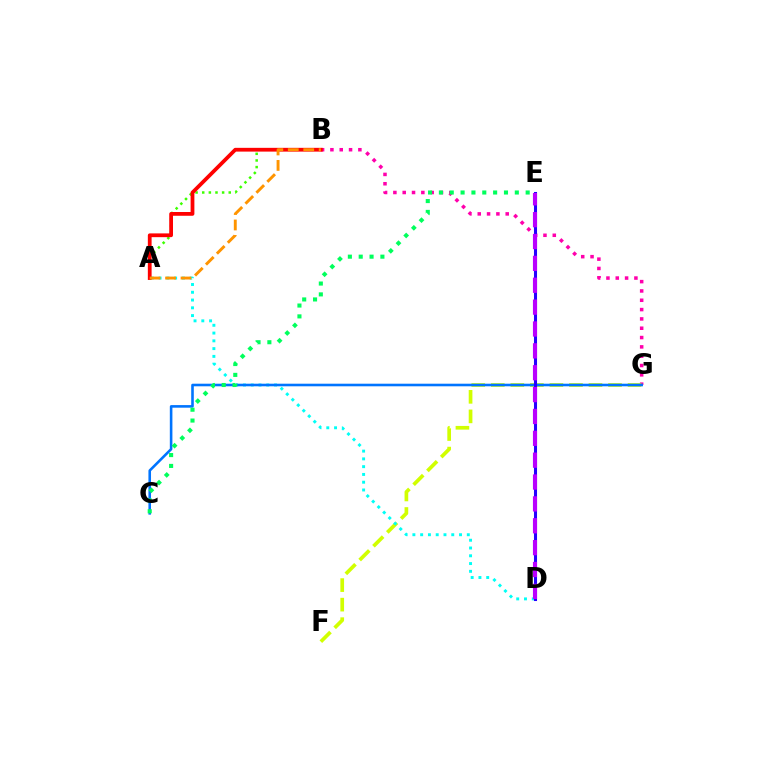{('A', 'B'): [{'color': '#3dff00', 'line_style': 'dotted', 'thickness': 1.8}, {'color': '#ff0000', 'line_style': 'solid', 'thickness': 2.71}, {'color': '#ff9400', 'line_style': 'dashed', 'thickness': 2.1}], ('B', 'G'): [{'color': '#ff00ac', 'line_style': 'dotted', 'thickness': 2.53}], ('F', 'G'): [{'color': '#d1ff00', 'line_style': 'dashed', 'thickness': 2.65}], ('A', 'D'): [{'color': '#00fff6', 'line_style': 'dotted', 'thickness': 2.11}], ('C', 'G'): [{'color': '#0074ff', 'line_style': 'solid', 'thickness': 1.86}], ('C', 'E'): [{'color': '#00ff5c', 'line_style': 'dotted', 'thickness': 2.95}], ('D', 'E'): [{'color': '#2500ff', 'line_style': 'solid', 'thickness': 2.2}, {'color': '#b900ff', 'line_style': 'dashed', 'thickness': 2.97}]}